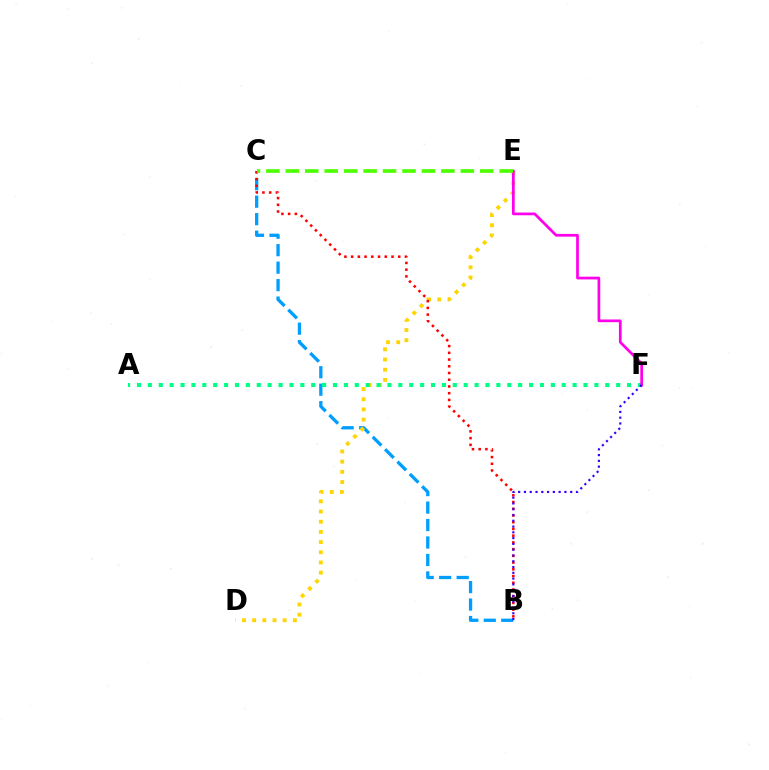{('B', 'C'): [{'color': '#009eff', 'line_style': 'dashed', 'thickness': 2.37}, {'color': '#ff0000', 'line_style': 'dotted', 'thickness': 1.83}], ('D', 'E'): [{'color': '#ffd500', 'line_style': 'dotted', 'thickness': 2.77}], ('A', 'F'): [{'color': '#00ff86', 'line_style': 'dotted', 'thickness': 2.96}], ('E', 'F'): [{'color': '#ff00ed', 'line_style': 'solid', 'thickness': 1.96}], ('C', 'E'): [{'color': '#4fff00', 'line_style': 'dashed', 'thickness': 2.64}], ('B', 'F'): [{'color': '#3700ff', 'line_style': 'dotted', 'thickness': 1.57}]}